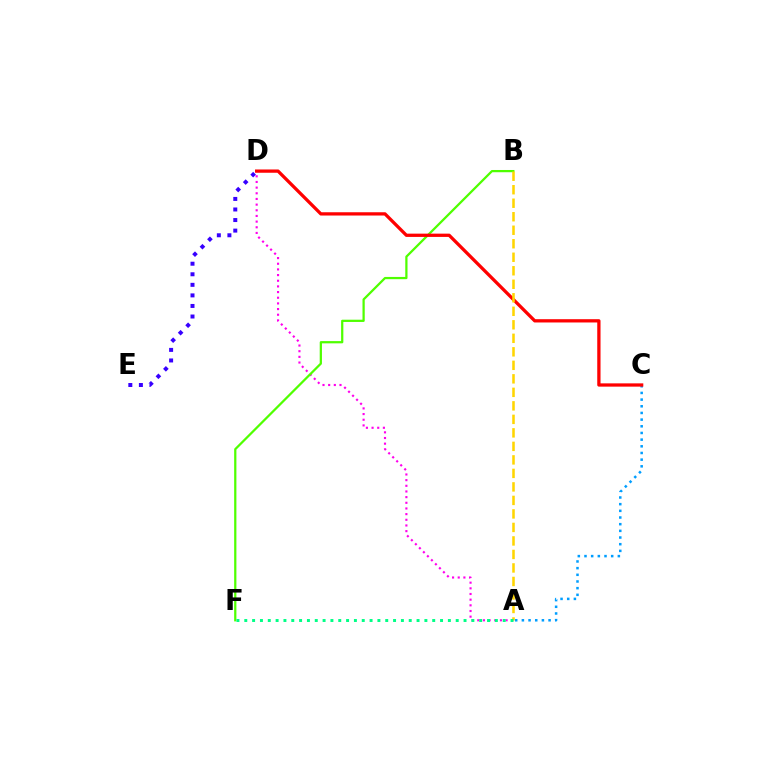{('A', 'D'): [{'color': '#ff00ed', 'line_style': 'dotted', 'thickness': 1.54}], ('A', 'C'): [{'color': '#009eff', 'line_style': 'dotted', 'thickness': 1.81}], ('B', 'F'): [{'color': '#4fff00', 'line_style': 'solid', 'thickness': 1.62}], ('C', 'D'): [{'color': '#ff0000', 'line_style': 'solid', 'thickness': 2.36}], ('D', 'E'): [{'color': '#3700ff', 'line_style': 'dotted', 'thickness': 2.87}], ('A', 'B'): [{'color': '#ffd500', 'line_style': 'dashed', 'thickness': 1.84}], ('A', 'F'): [{'color': '#00ff86', 'line_style': 'dotted', 'thickness': 2.13}]}